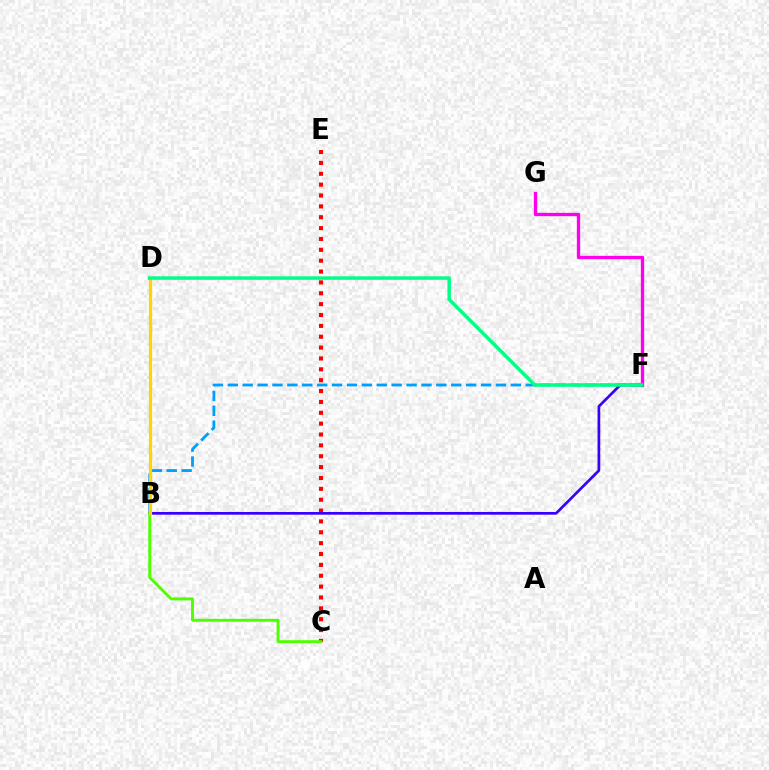{('B', 'F'): [{'color': '#009eff', 'line_style': 'dashed', 'thickness': 2.02}, {'color': '#3700ff', 'line_style': 'solid', 'thickness': 1.95}], ('C', 'E'): [{'color': '#ff0000', 'line_style': 'dotted', 'thickness': 2.95}], ('B', 'C'): [{'color': '#4fff00', 'line_style': 'solid', 'thickness': 2.11}], ('F', 'G'): [{'color': '#ff00ed', 'line_style': 'solid', 'thickness': 2.39}], ('B', 'D'): [{'color': '#ffd500', 'line_style': 'solid', 'thickness': 2.31}], ('D', 'F'): [{'color': '#00ff86', 'line_style': 'solid', 'thickness': 2.51}]}